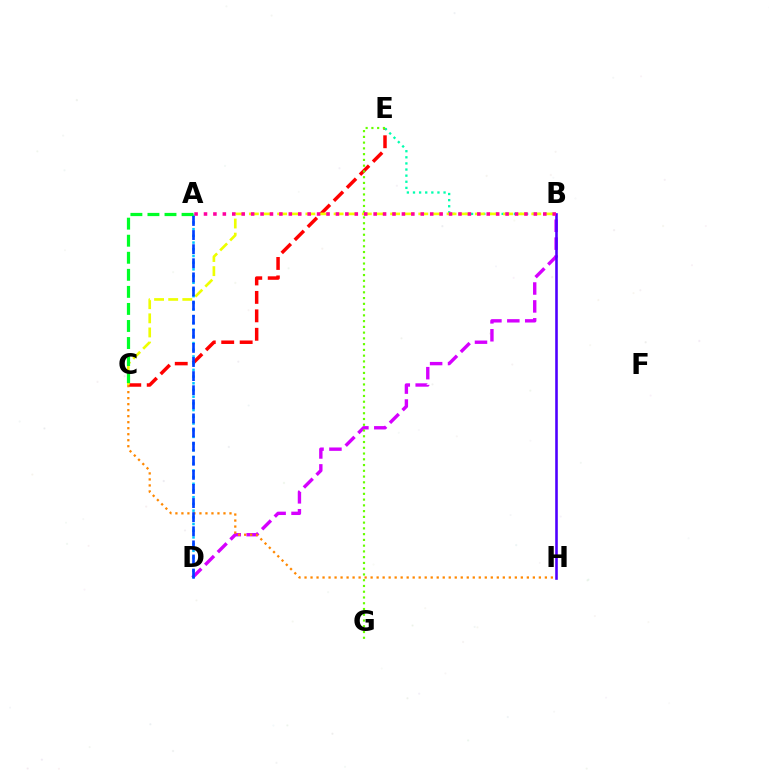{('C', 'E'): [{'color': '#ff0000', 'line_style': 'dashed', 'thickness': 2.51}], ('B', 'D'): [{'color': '#d600ff', 'line_style': 'dashed', 'thickness': 2.43}], ('C', 'H'): [{'color': '#ff8800', 'line_style': 'dotted', 'thickness': 1.63}], ('B', 'E'): [{'color': '#00ffaf', 'line_style': 'dotted', 'thickness': 1.66}], ('A', 'D'): [{'color': '#00c7ff', 'line_style': 'dotted', 'thickness': 1.82}, {'color': '#003fff', 'line_style': 'dashed', 'thickness': 1.92}], ('B', 'C'): [{'color': '#eeff00', 'line_style': 'dashed', 'thickness': 1.92}], ('E', 'G'): [{'color': '#66ff00', 'line_style': 'dotted', 'thickness': 1.56}], ('A', 'C'): [{'color': '#00ff27', 'line_style': 'dashed', 'thickness': 2.32}], ('B', 'H'): [{'color': '#4f00ff', 'line_style': 'solid', 'thickness': 1.87}], ('A', 'B'): [{'color': '#ff00a0', 'line_style': 'dotted', 'thickness': 2.56}]}